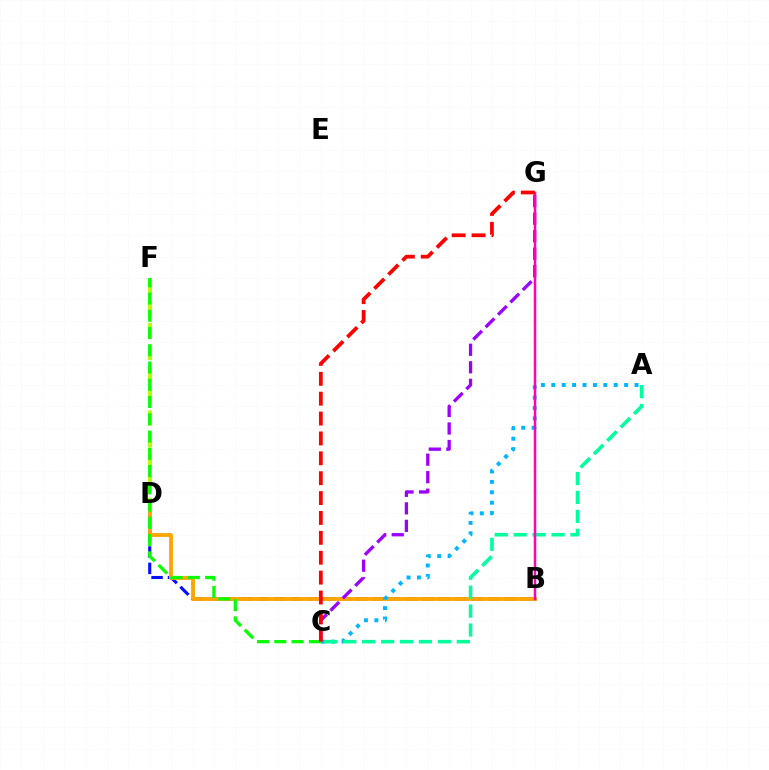{('B', 'D'): [{'color': '#0010ff', 'line_style': 'dashed', 'thickness': 2.23}, {'color': '#ffa500', 'line_style': 'solid', 'thickness': 2.74}], ('D', 'F'): [{'color': '#b3ff00', 'line_style': 'dashed', 'thickness': 2.97}], ('C', 'G'): [{'color': '#9b00ff', 'line_style': 'dashed', 'thickness': 2.38}, {'color': '#ff0000', 'line_style': 'dashed', 'thickness': 2.7}], ('A', 'C'): [{'color': '#00b5ff', 'line_style': 'dotted', 'thickness': 2.83}, {'color': '#00ff9d', 'line_style': 'dashed', 'thickness': 2.57}], ('B', 'G'): [{'color': '#ff00bd', 'line_style': 'solid', 'thickness': 1.8}], ('C', 'F'): [{'color': '#08ff00', 'line_style': 'dashed', 'thickness': 2.34}]}